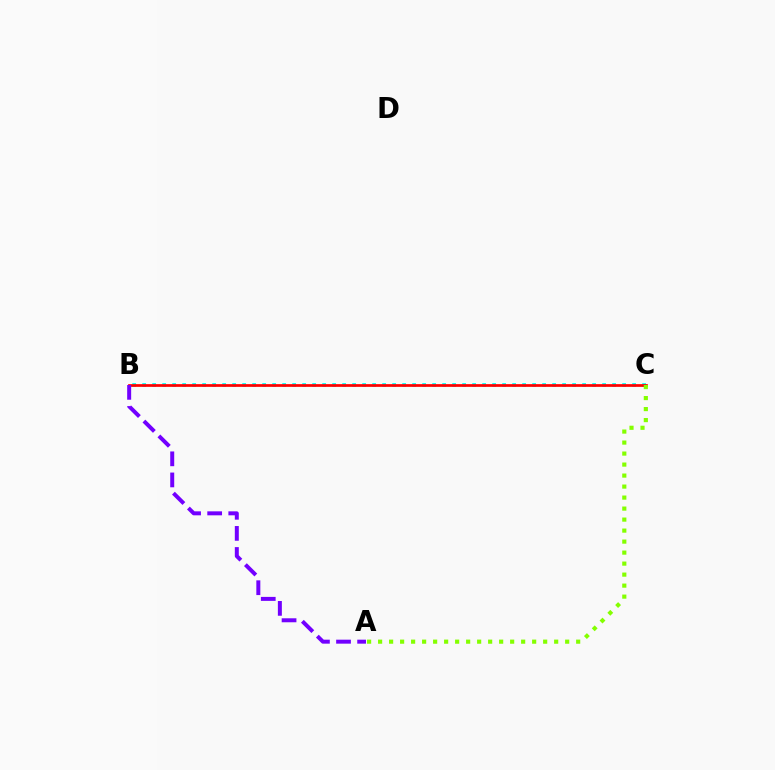{('B', 'C'): [{'color': '#00fff6', 'line_style': 'dotted', 'thickness': 2.72}, {'color': '#ff0000', 'line_style': 'solid', 'thickness': 1.96}], ('A', 'C'): [{'color': '#84ff00', 'line_style': 'dotted', 'thickness': 2.99}], ('A', 'B'): [{'color': '#7200ff', 'line_style': 'dashed', 'thickness': 2.87}]}